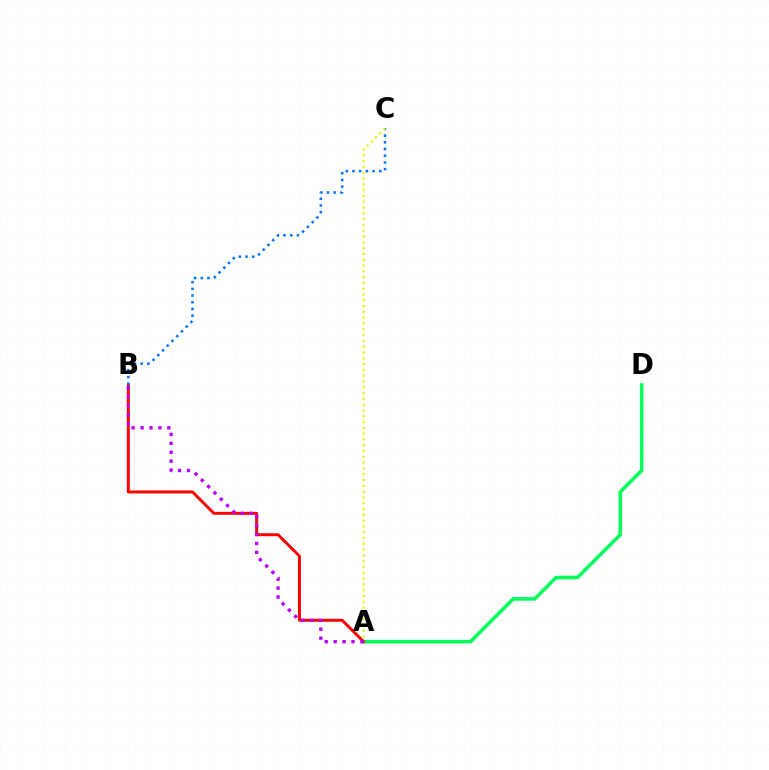{('A', 'D'): [{'color': '#00ff5c', 'line_style': 'solid', 'thickness': 2.56}], ('A', 'B'): [{'color': '#ff0000', 'line_style': 'solid', 'thickness': 2.12}, {'color': '#b900ff', 'line_style': 'dotted', 'thickness': 2.42}], ('B', 'C'): [{'color': '#0074ff', 'line_style': 'dotted', 'thickness': 1.82}], ('A', 'C'): [{'color': '#d1ff00', 'line_style': 'dotted', 'thickness': 1.58}]}